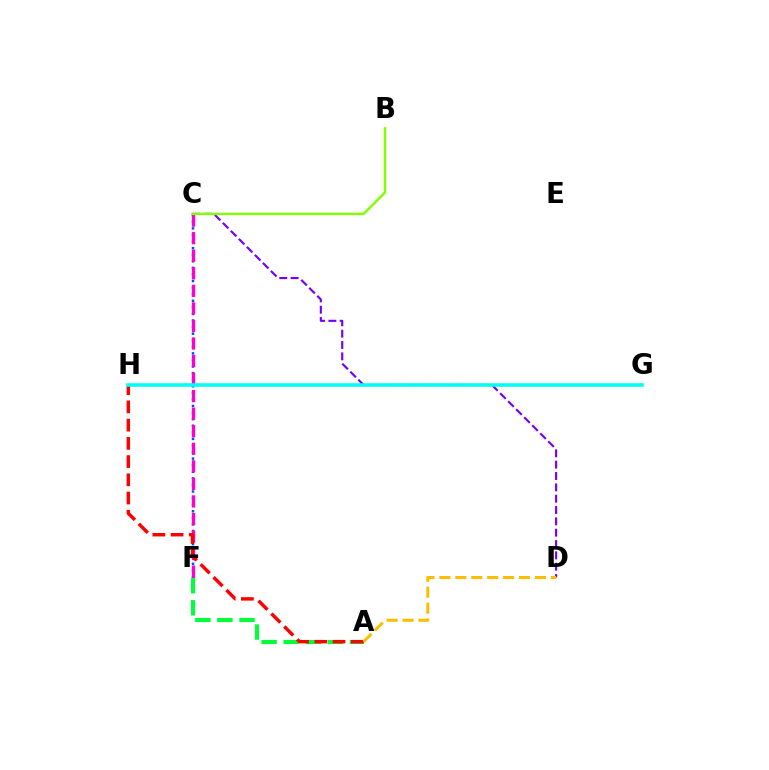{('C', 'D'): [{'color': '#7200ff', 'line_style': 'dashed', 'thickness': 1.54}], ('C', 'F'): [{'color': '#004bff', 'line_style': 'dotted', 'thickness': 1.79}, {'color': '#ff00cf', 'line_style': 'dashed', 'thickness': 2.38}], ('A', 'F'): [{'color': '#00ff39', 'line_style': 'dashed', 'thickness': 3.0}], ('B', 'C'): [{'color': '#84ff00', 'line_style': 'solid', 'thickness': 1.75}], ('A', 'H'): [{'color': '#ff0000', 'line_style': 'dashed', 'thickness': 2.48}], ('G', 'H'): [{'color': '#00fff6', 'line_style': 'solid', 'thickness': 2.57}], ('A', 'D'): [{'color': '#ffbd00', 'line_style': 'dashed', 'thickness': 2.16}]}